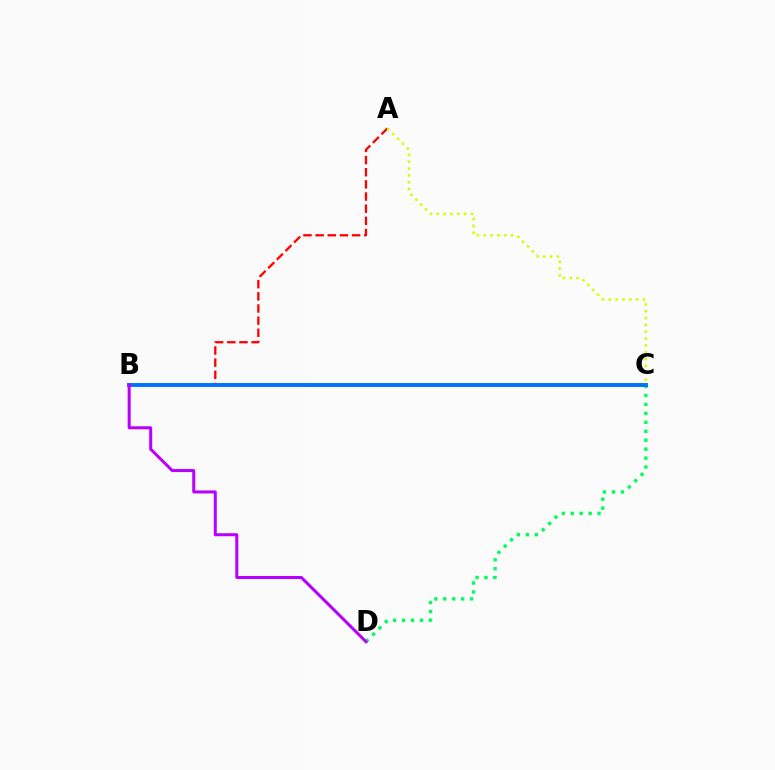{('A', 'B'): [{'color': '#ff0000', 'line_style': 'dashed', 'thickness': 1.65}], ('C', 'D'): [{'color': '#00ff5c', 'line_style': 'dotted', 'thickness': 2.43}], ('B', 'C'): [{'color': '#0074ff', 'line_style': 'solid', 'thickness': 2.84}], ('A', 'C'): [{'color': '#d1ff00', 'line_style': 'dotted', 'thickness': 1.86}], ('B', 'D'): [{'color': '#b900ff', 'line_style': 'solid', 'thickness': 2.17}]}